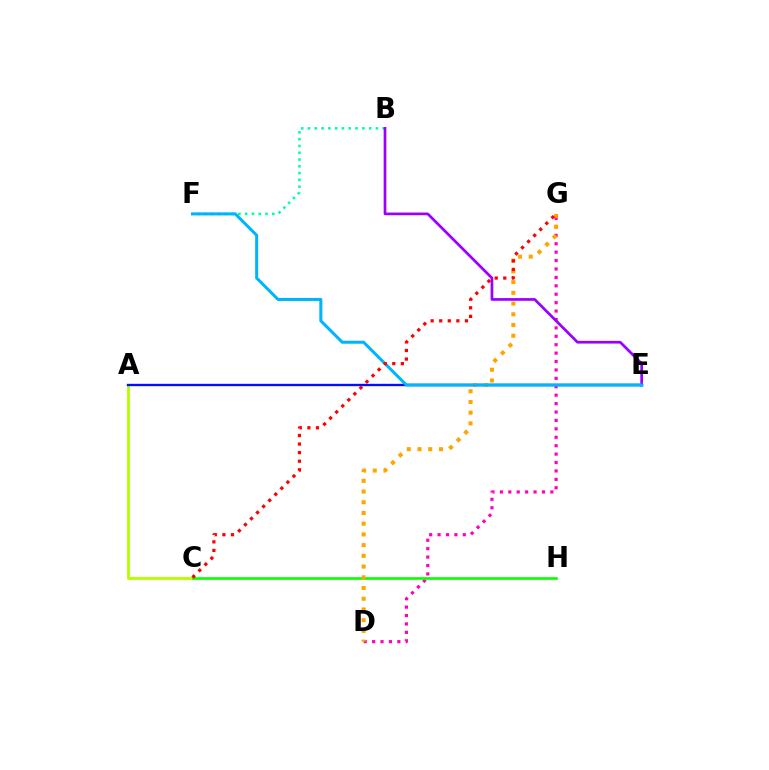{('D', 'G'): [{'color': '#ff00bd', 'line_style': 'dotted', 'thickness': 2.29}, {'color': '#ffa500', 'line_style': 'dotted', 'thickness': 2.91}], ('B', 'F'): [{'color': '#00ff9d', 'line_style': 'dotted', 'thickness': 1.85}], ('B', 'E'): [{'color': '#9b00ff', 'line_style': 'solid', 'thickness': 1.95}], ('A', 'C'): [{'color': '#b3ff00', 'line_style': 'solid', 'thickness': 2.04}], ('A', 'E'): [{'color': '#0010ff', 'line_style': 'solid', 'thickness': 1.69}], ('C', 'H'): [{'color': '#08ff00', 'line_style': 'solid', 'thickness': 1.91}], ('E', 'F'): [{'color': '#00b5ff', 'line_style': 'solid', 'thickness': 2.19}], ('C', 'G'): [{'color': '#ff0000', 'line_style': 'dotted', 'thickness': 2.33}]}